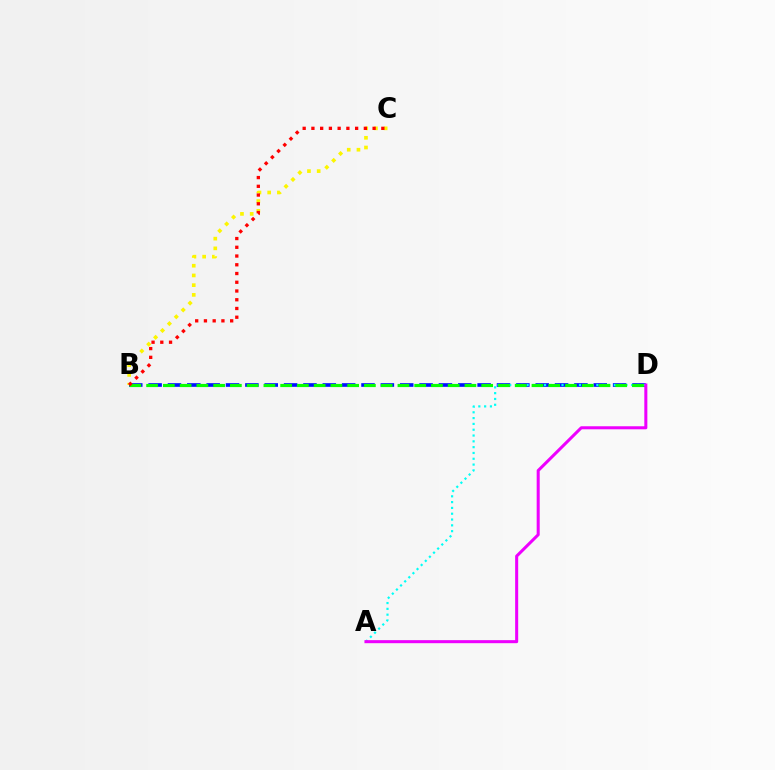{('B', 'D'): [{'color': '#0010ff', 'line_style': 'dashed', 'thickness': 2.63}, {'color': '#08ff00', 'line_style': 'dashed', 'thickness': 2.28}], ('B', 'C'): [{'color': '#fcf500', 'line_style': 'dotted', 'thickness': 2.64}, {'color': '#ff0000', 'line_style': 'dotted', 'thickness': 2.38}], ('A', 'D'): [{'color': '#00fff6', 'line_style': 'dotted', 'thickness': 1.58}, {'color': '#ee00ff', 'line_style': 'solid', 'thickness': 2.19}]}